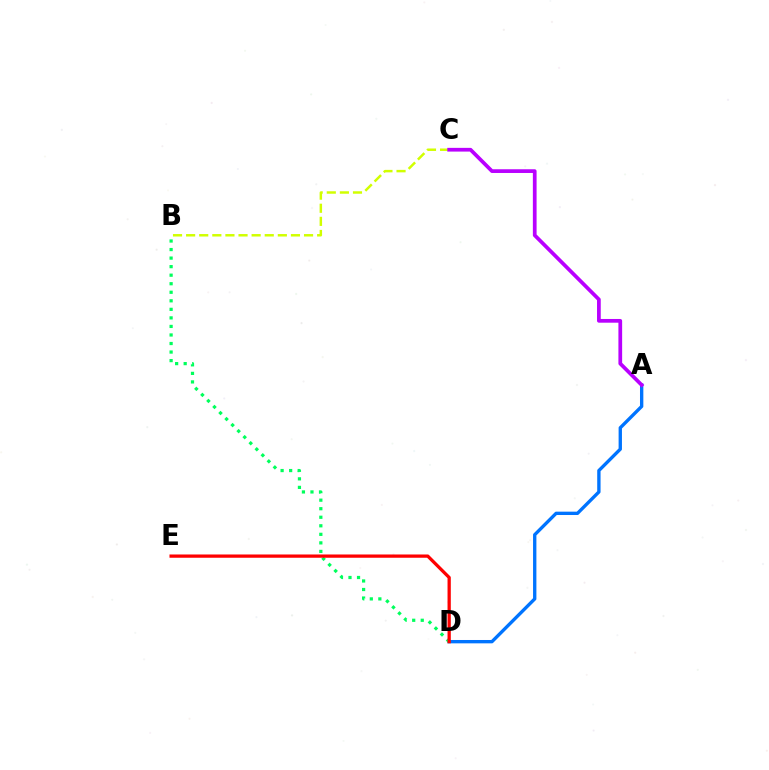{('B', 'C'): [{'color': '#d1ff00', 'line_style': 'dashed', 'thickness': 1.78}], ('A', 'D'): [{'color': '#0074ff', 'line_style': 'solid', 'thickness': 2.41}], ('B', 'D'): [{'color': '#00ff5c', 'line_style': 'dotted', 'thickness': 2.32}], ('D', 'E'): [{'color': '#ff0000', 'line_style': 'solid', 'thickness': 2.36}], ('A', 'C'): [{'color': '#b900ff', 'line_style': 'solid', 'thickness': 2.68}]}